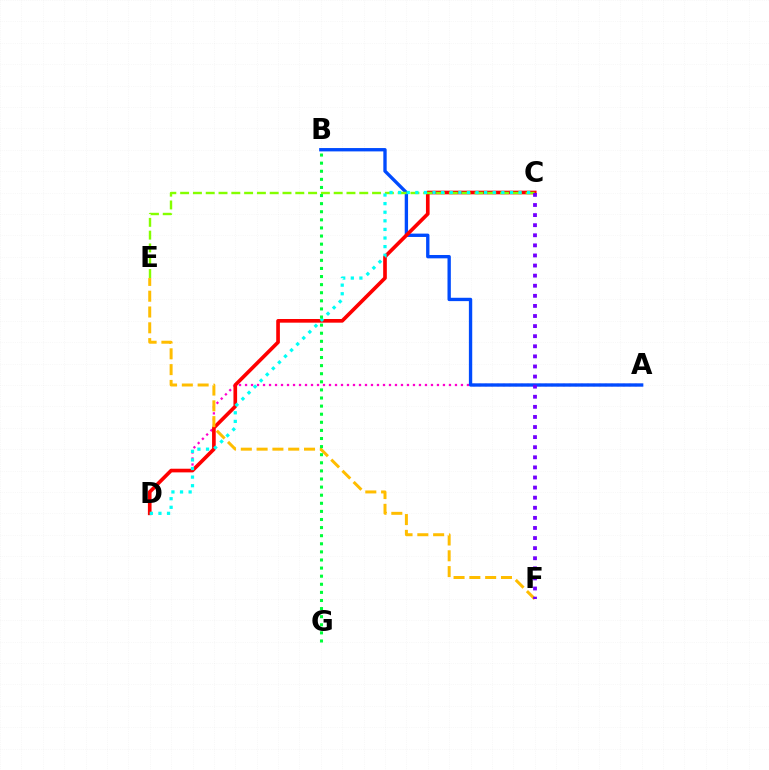{('A', 'D'): [{'color': '#ff00cf', 'line_style': 'dotted', 'thickness': 1.63}], ('A', 'B'): [{'color': '#004bff', 'line_style': 'solid', 'thickness': 2.41}], ('C', 'D'): [{'color': '#ff0000', 'line_style': 'solid', 'thickness': 2.63}, {'color': '#00fff6', 'line_style': 'dotted', 'thickness': 2.34}], ('E', 'F'): [{'color': '#ffbd00', 'line_style': 'dashed', 'thickness': 2.15}], ('C', 'E'): [{'color': '#84ff00', 'line_style': 'dashed', 'thickness': 1.74}], ('C', 'F'): [{'color': '#7200ff', 'line_style': 'dotted', 'thickness': 2.74}], ('B', 'G'): [{'color': '#00ff39', 'line_style': 'dotted', 'thickness': 2.2}]}